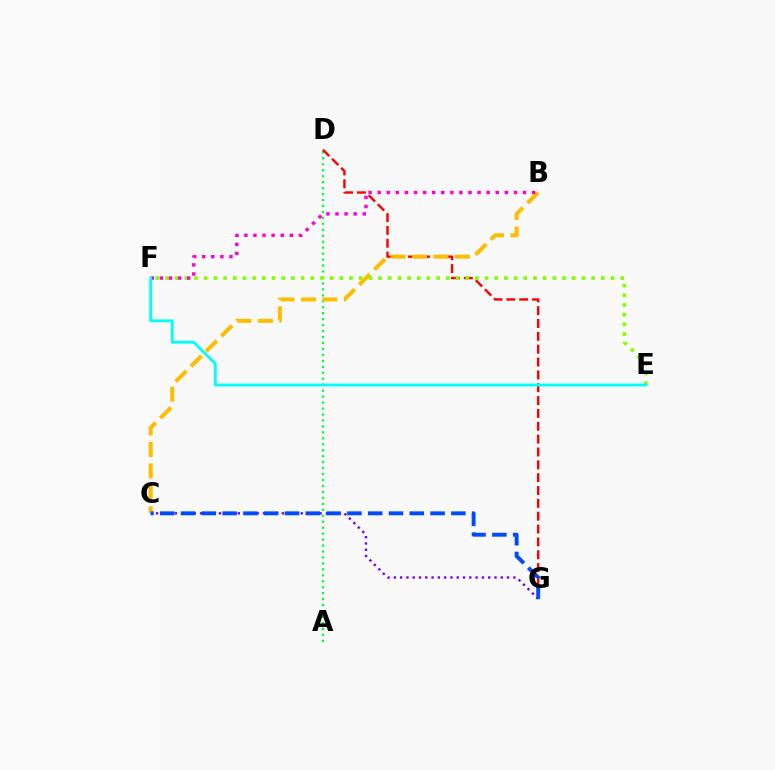{('A', 'D'): [{'color': '#00ff39', 'line_style': 'dotted', 'thickness': 1.62}], ('D', 'G'): [{'color': '#ff0000', 'line_style': 'dashed', 'thickness': 1.75}], ('C', 'G'): [{'color': '#7200ff', 'line_style': 'dotted', 'thickness': 1.71}, {'color': '#004bff', 'line_style': 'dashed', 'thickness': 2.82}], ('B', 'C'): [{'color': '#ffbd00', 'line_style': 'dashed', 'thickness': 2.91}], ('E', 'F'): [{'color': '#84ff00', 'line_style': 'dotted', 'thickness': 2.63}, {'color': '#00fff6', 'line_style': 'solid', 'thickness': 2.05}], ('B', 'F'): [{'color': '#ff00cf', 'line_style': 'dotted', 'thickness': 2.47}]}